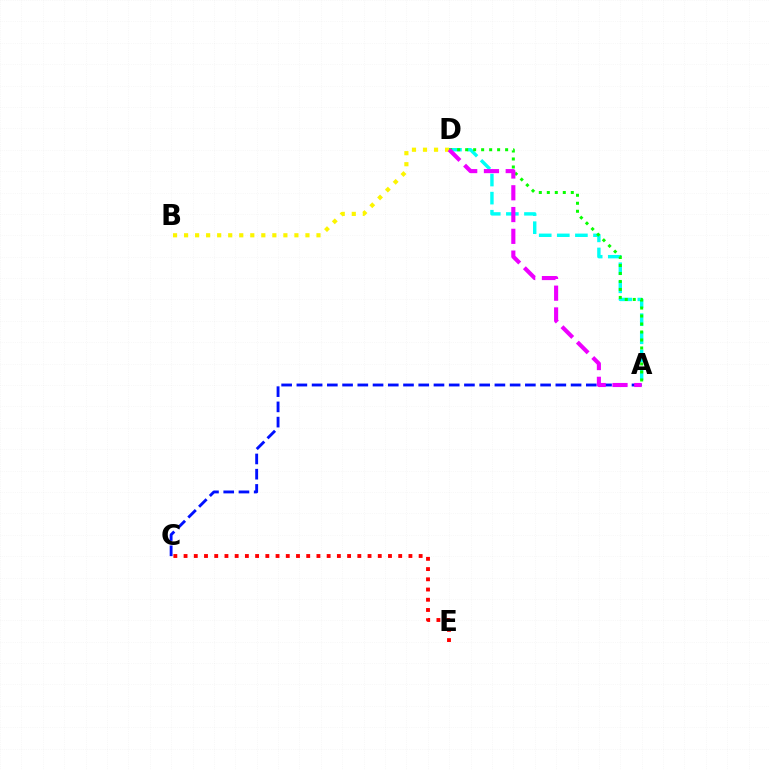{('A', 'D'): [{'color': '#00fff6', 'line_style': 'dashed', 'thickness': 2.46}, {'color': '#08ff00', 'line_style': 'dotted', 'thickness': 2.17}, {'color': '#ee00ff', 'line_style': 'dashed', 'thickness': 2.96}], ('B', 'D'): [{'color': '#fcf500', 'line_style': 'dotted', 'thickness': 3.0}], ('C', 'E'): [{'color': '#ff0000', 'line_style': 'dotted', 'thickness': 2.78}], ('A', 'C'): [{'color': '#0010ff', 'line_style': 'dashed', 'thickness': 2.07}]}